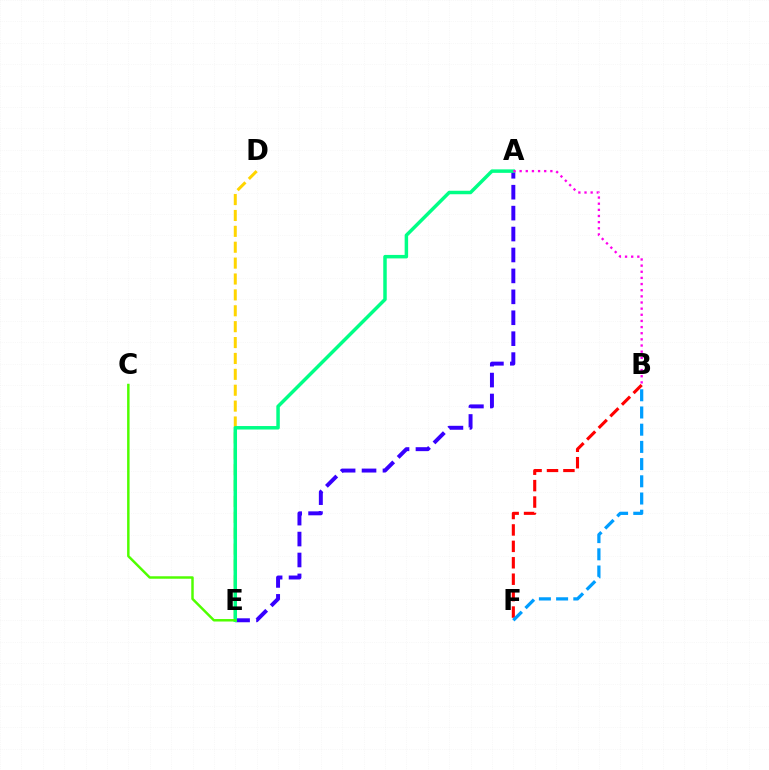{('D', 'E'): [{'color': '#ffd500', 'line_style': 'dashed', 'thickness': 2.16}], ('A', 'E'): [{'color': '#3700ff', 'line_style': 'dashed', 'thickness': 2.84}, {'color': '#00ff86', 'line_style': 'solid', 'thickness': 2.51}], ('B', 'F'): [{'color': '#ff0000', 'line_style': 'dashed', 'thickness': 2.23}, {'color': '#009eff', 'line_style': 'dashed', 'thickness': 2.34}], ('A', 'B'): [{'color': '#ff00ed', 'line_style': 'dotted', 'thickness': 1.67}], ('C', 'E'): [{'color': '#4fff00', 'line_style': 'solid', 'thickness': 1.78}]}